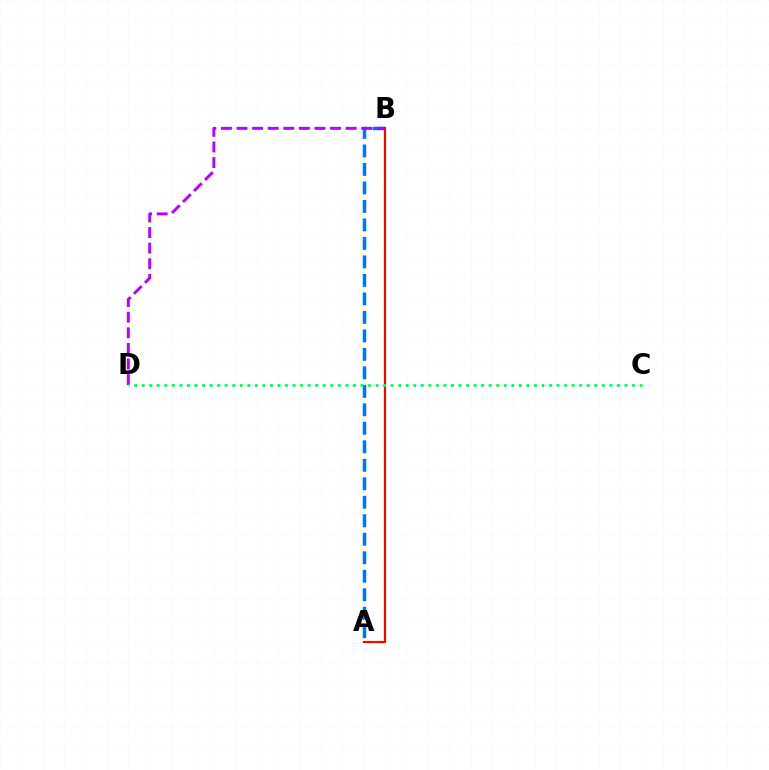{('A', 'B'): [{'color': '#d1ff00', 'line_style': 'dashed', 'thickness': 1.74}, {'color': '#0074ff', 'line_style': 'dashed', 'thickness': 2.51}, {'color': '#ff0000', 'line_style': 'solid', 'thickness': 1.52}], ('B', 'D'): [{'color': '#b900ff', 'line_style': 'dashed', 'thickness': 2.12}], ('C', 'D'): [{'color': '#00ff5c', 'line_style': 'dotted', 'thickness': 2.05}]}